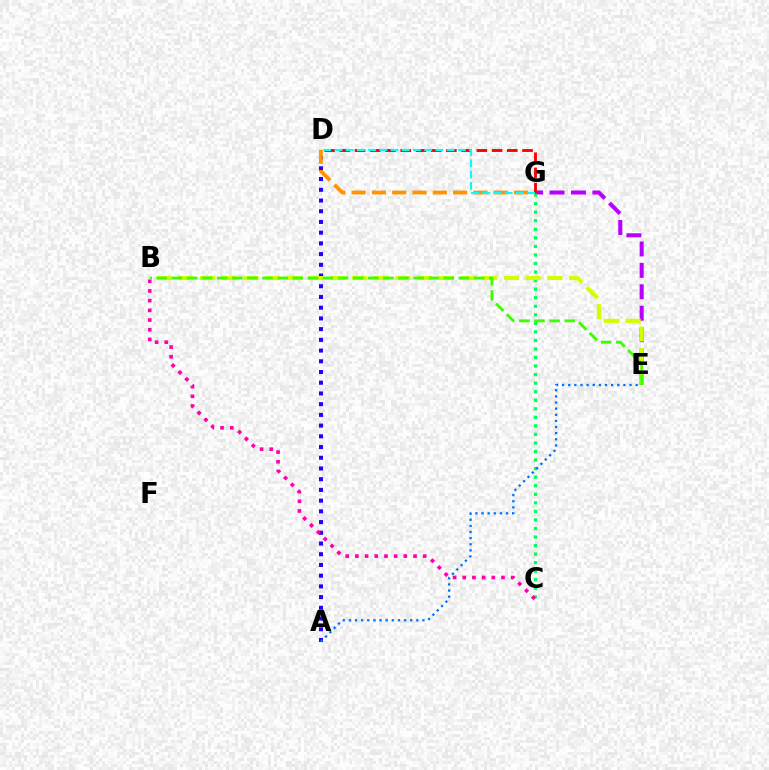{('E', 'G'): [{'color': '#b900ff', 'line_style': 'dashed', 'thickness': 2.91}], ('A', 'D'): [{'color': '#2500ff', 'line_style': 'dotted', 'thickness': 2.91}], ('C', 'G'): [{'color': '#00ff5c', 'line_style': 'dotted', 'thickness': 2.32}], ('B', 'C'): [{'color': '#ff00ac', 'line_style': 'dotted', 'thickness': 2.63}], ('D', 'G'): [{'color': '#ff9400', 'line_style': 'dashed', 'thickness': 2.76}, {'color': '#ff0000', 'line_style': 'dashed', 'thickness': 2.07}, {'color': '#00fff6', 'line_style': 'dashed', 'thickness': 1.52}], ('B', 'E'): [{'color': '#d1ff00', 'line_style': 'dashed', 'thickness': 2.95}, {'color': '#3dff00', 'line_style': 'dashed', 'thickness': 2.05}], ('A', 'E'): [{'color': '#0074ff', 'line_style': 'dotted', 'thickness': 1.67}]}